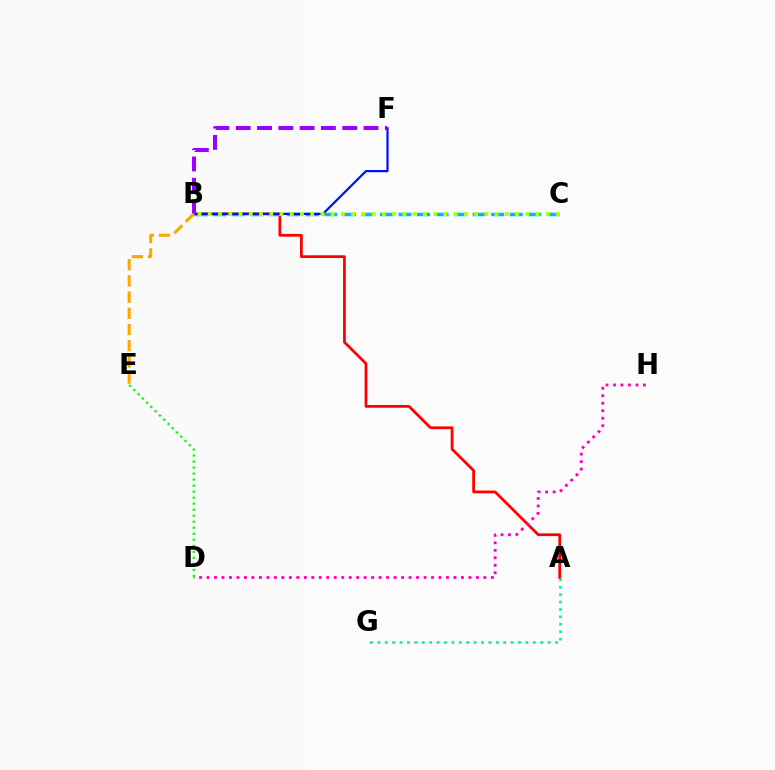{('A', 'B'): [{'color': '#ff0000', 'line_style': 'solid', 'thickness': 1.98}], ('D', 'H'): [{'color': '#ff00bd', 'line_style': 'dotted', 'thickness': 2.03}], ('D', 'E'): [{'color': '#08ff00', 'line_style': 'dotted', 'thickness': 1.64}], ('A', 'G'): [{'color': '#00ff9d', 'line_style': 'dotted', 'thickness': 2.01}], ('B', 'C'): [{'color': '#00b5ff', 'line_style': 'dashed', 'thickness': 2.52}, {'color': '#b3ff00', 'line_style': 'dotted', 'thickness': 2.78}], ('B', 'F'): [{'color': '#0010ff', 'line_style': 'solid', 'thickness': 1.61}, {'color': '#9b00ff', 'line_style': 'dashed', 'thickness': 2.89}], ('B', 'E'): [{'color': '#ffa500', 'line_style': 'dashed', 'thickness': 2.2}]}